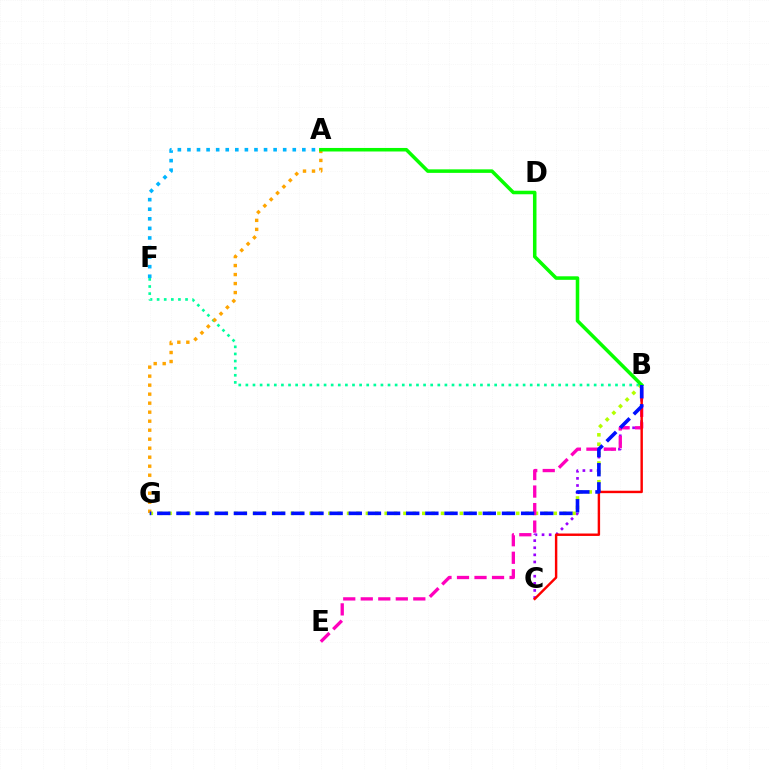{('B', 'C'): [{'color': '#9b00ff', 'line_style': 'dotted', 'thickness': 1.93}, {'color': '#ff0000', 'line_style': 'solid', 'thickness': 1.75}], ('B', 'F'): [{'color': '#00ff9d', 'line_style': 'dotted', 'thickness': 1.93}], ('B', 'G'): [{'color': '#b3ff00', 'line_style': 'dotted', 'thickness': 2.55}, {'color': '#0010ff', 'line_style': 'dashed', 'thickness': 2.6}], ('B', 'E'): [{'color': '#ff00bd', 'line_style': 'dashed', 'thickness': 2.38}], ('A', 'G'): [{'color': '#ffa500', 'line_style': 'dotted', 'thickness': 2.45}], ('A', 'B'): [{'color': '#08ff00', 'line_style': 'solid', 'thickness': 2.54}], ('A', 'F'): [{'color': '#00b5ff', 'line_style': 'dotted', 'thickness': 2.6}]}